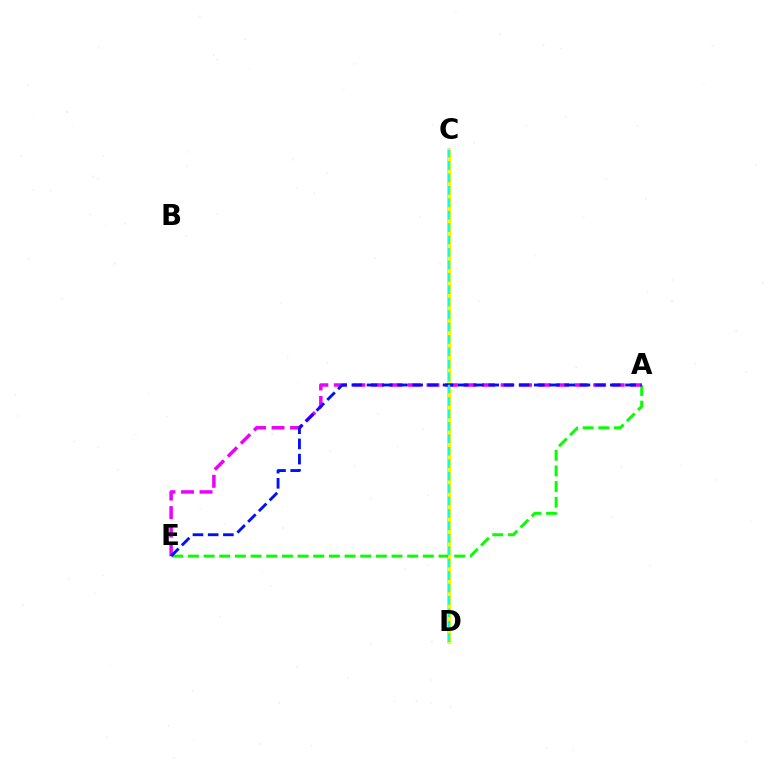{('A', 'E'): [{'color': '#08ff00', 'line_style': 'dashed', 'thickness': 2.13}, {'color': '#ee00ff', 'line_style': 'dashed', 'thickness': 2.52}, {'color': '#0010ff', 'line_style': 'dashed', 'thickness': 2.07}], ('C', 'D'): [{'color': '#ff0000', 'line_style': 'solid', 'thickness': 1.76}, {'color': '#fcf500', 'line_style': 'solid', 'thickness': 2.35}, {'color': '#00fff6', 'line_style': 'dashed', 'thickness': 1.69}]}